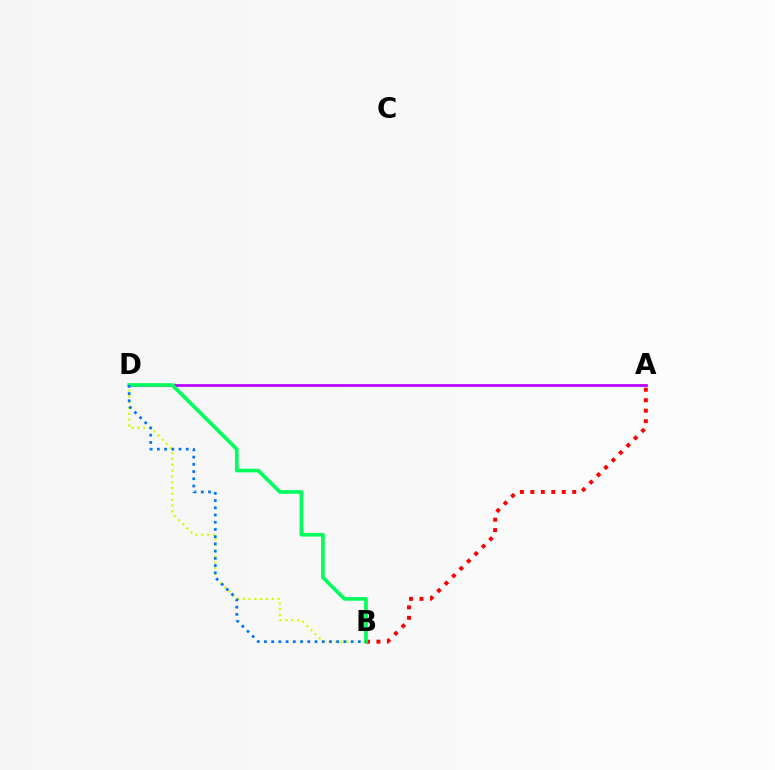{('A', 'B'): [{'color': '#ff0000', 'line_style': 'dotted', 'thickness': 2.84}], ('A', 'D'): [{'color': '#b900ff', 'line_style': 'solid', 'thickness': 1.97}], ('B', 'D'): [{'color': '#d1ff00', 'line_style': 'dotted', 'thickness': 1.58}, {'color': '#00ff5c', 'line_style': 'solid', 'thickness': 2.64}, {'color': '#0074ff', 'line_style': 'dotted', 'thickness': 1.96}]}